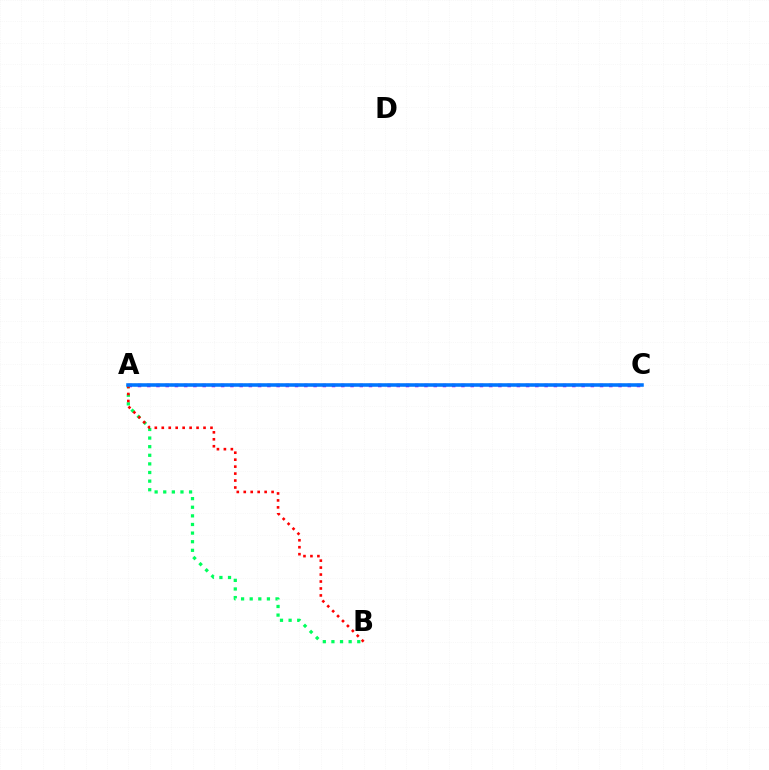{('A', 'C'): [{'color': '#b900ff', 'line_style': 'dotted', 'thickness': 2.51}, {'color': '#d1ff00', 'line_style': 'dotted', 'thickness': 1.66}, {'color': '#0074ff', 'line_style': 'solid', 'thickness': 2.55}], ('A', 'B'): [{'color': '#00ff5c', 'line_style': 'dotted', 'thickness': 2.34}, {'color': '#ff0000', 'line_style': 'dotted', 'thickness': 1.89}]}